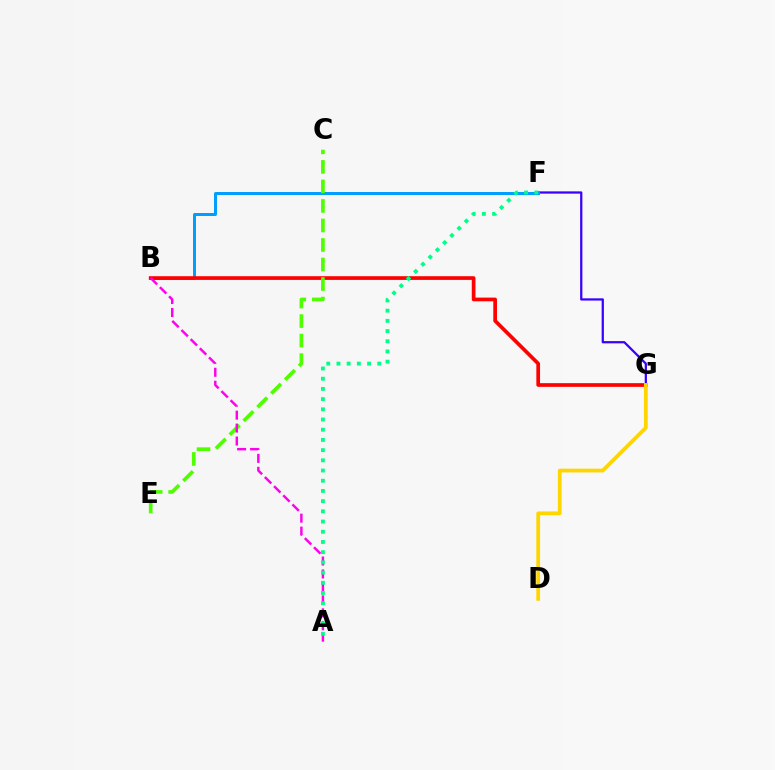{('F', 'G'): [{'color': '#3700ff', 'line_style': 'solid', 'thickness': 1.61}], ('B', 'F'): [{'color': '#009eff', 'line_style': 'solid', 'thickness': 2.15}], ('B', 'G'): [{'color': '#ff0000', 'line_style': 'solid', 'thickness': 2.66}], ('D', 'G'): [{'color': '#ffd500', 'line_style': 'solid', 'thickness': 2.73}], ('C', 'E'): [{'color': '#4fff00', 'line_style': 'dashed', 'thickness': 2.65}], ('A', 'B'): [{'color': '#ff00ed', 'line_style': 'dashed', 'thickness': 1.76}], ('A', 'F'): [{'color': '#00ff86', 'line_style': 'dotted', 'thickness': 2.77}]}